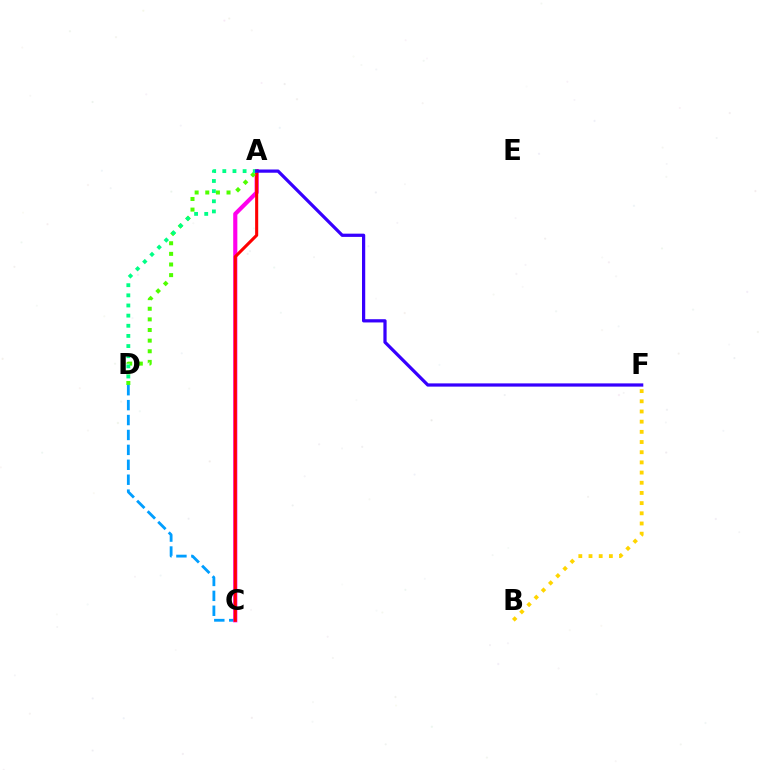{('C', 'D'): [{'color': '#009eff', 'line_style': 'dashed', 'thickness': 2.03}], ('B', 'F'): [{'color': '#ffd500', 'line_style': 'dotted', 'thickness': 2.77}], ('A', 'C'): [{'color': '#ff00ed', 'line_style': 'solid', 'thickness': 2.97}, {'color': '#ff0000', 'line_style': 'solid', 'thickness': 2.22}], ('A', 'D'): [{'color': '#4fff00', 'line_style': 'dotted', 'thickness': 2.89}, {'color': '#00ff86', 'line_style': 'dotted', 'thickness': 2.76}], ('A', 'F'): [{'color': '#3700ff', 'line_style': 'solid', 'thickness': 2.33}]}